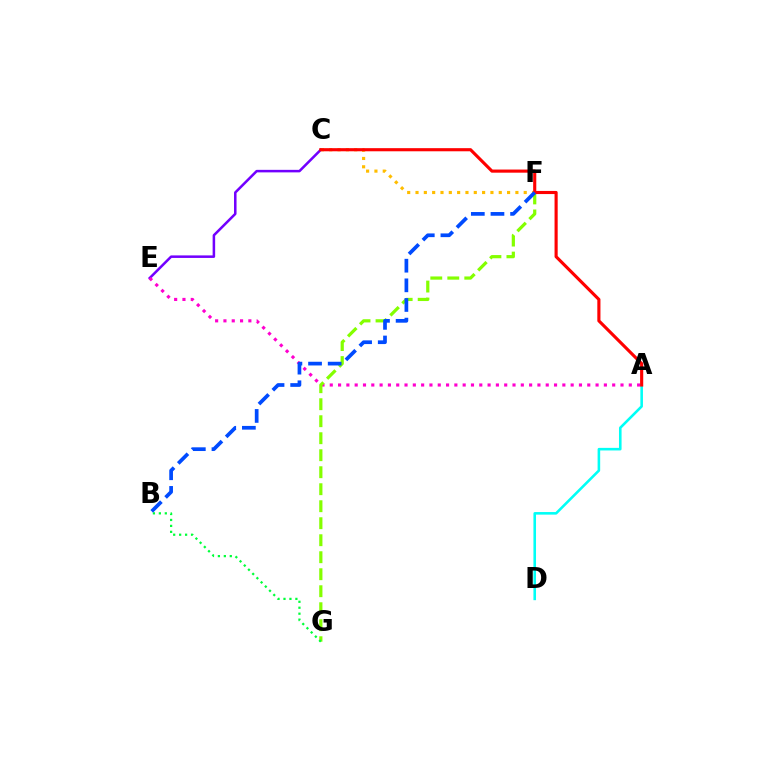{('C', 'E'): [{'color': '#7200ff', 'line_style': 'solid', 'thickness': 1.82}], ('A', 'E'): [{'color': '#ff00cf', 'line_style': 'dotted', 'thickness': 2.26}], ('F', 'G'): [{'color': '#84ff00', 'line_style': 'dashed', 'thickness': 2.31}], ('A', 'D'): [{'color': '#00fff6', 'line_style': 'solid', 'thickness': 1.86}], ('C', 'F'): [{'color': '#ffbd00', 'line_style': 'dotted', 'thickness': 2.26}], ('B', 'G'): [{'color': '#00ff39', 'line_style': 'dotted', 'thickness': 1.62}], ('A', 'C'): [{'color': '#ff0000', 'line_style': 'solid', 'thickness': 2.25}], ('B', 'F'): [{'color': '#004bff', 'line_style': 'dashed', 'thickness': 2.67}]}